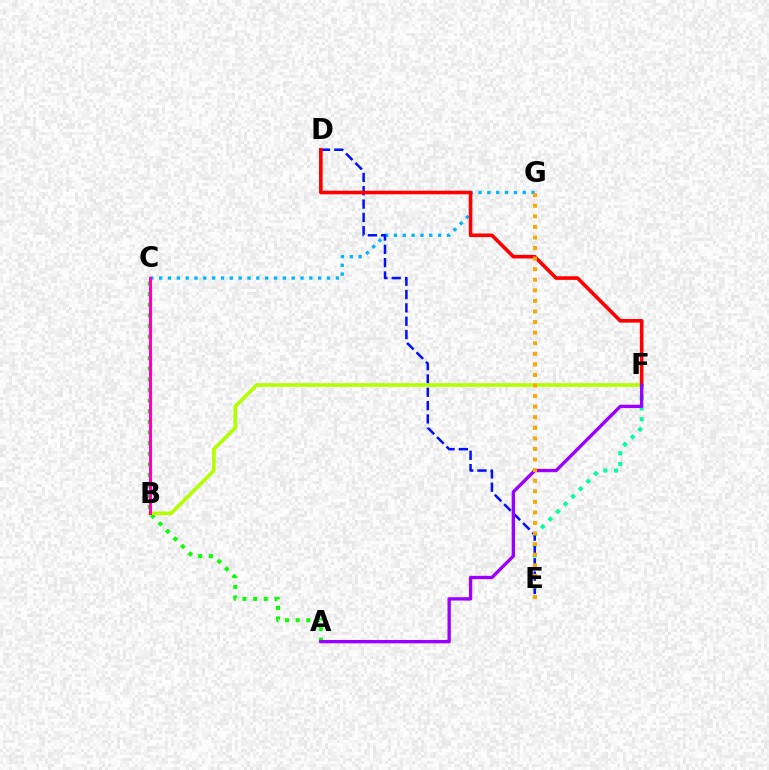{('C', 'G'): [{'color': '#00b5ff', 'line_style': 'dotted', 'thickness': 2.4}], ('E', 'F'): [{'color': '#00ff9d', 'line_style': 'dotted', 'thickness': 2.92}], ('A', 'C'): [{'color': '#08ff00', 'line_style': 'dotted', 'thickness': 2.89}], ('D', 'E'): [{'color': '#0010ff', 'line_style': 'dashed', 'thickness': 1.81}], ('B', 'F'): [{'color': '#b3ff00', 'line_style': 'solid', 'thickness': 2.6}], ('D', 'F'): [{'color': '#ff0000', 'line_style': 'solid', 'thickness': 2.6}], ('A', 'F'): [{'color': '#9b00ff', 'line_style': 'solid', 'thickness': 2.4}], ('B', 'C'): [{'color': '#ff00bd', 'line_style': 'solid', 'thickness': 2.23}], ('E', 'G'): [{'color': '#ffa500', 'line_style': 'dotted', 'thickness': 2.87}]}